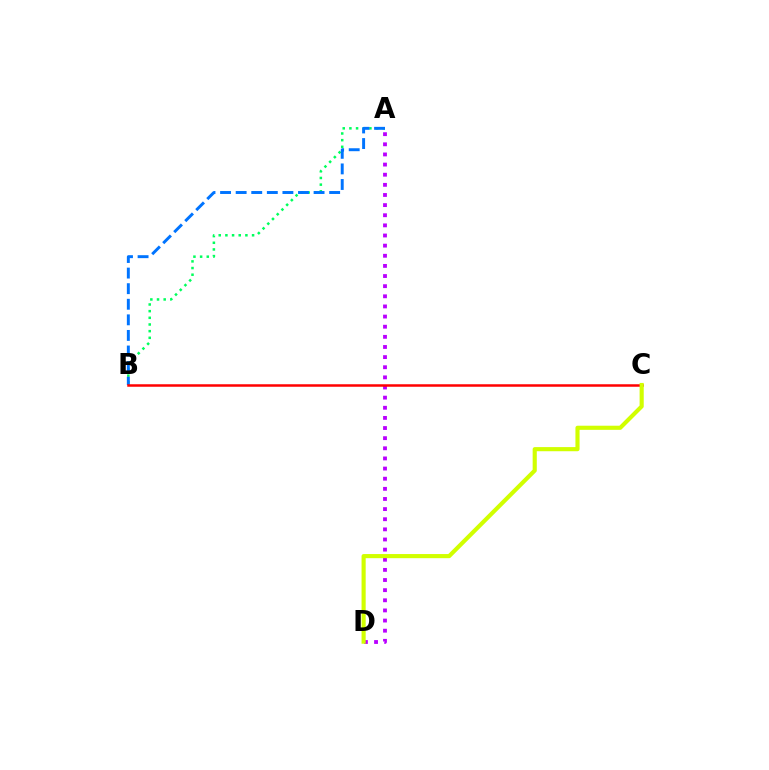{('A', 'B'): [{'color': '#00ff5c', 'line_style': 'dotted', 'thickness': 1.81}, {'color': '#0074ff', 'line_style': 'dashed', 'thickness': 2.12}], ('A', 'D'): [{'color': '#b900ff', 'line_style': 'dotted', 'thickness': 2.75}], ('B', 'C'): [{'color': '#ff0000', 'line_style': 'solid', 'thickness': 1.8}], ('C', 'D'): [{'color': '#d1ff00', 'line_style': 'solid', 'thickness': 2.97}]}